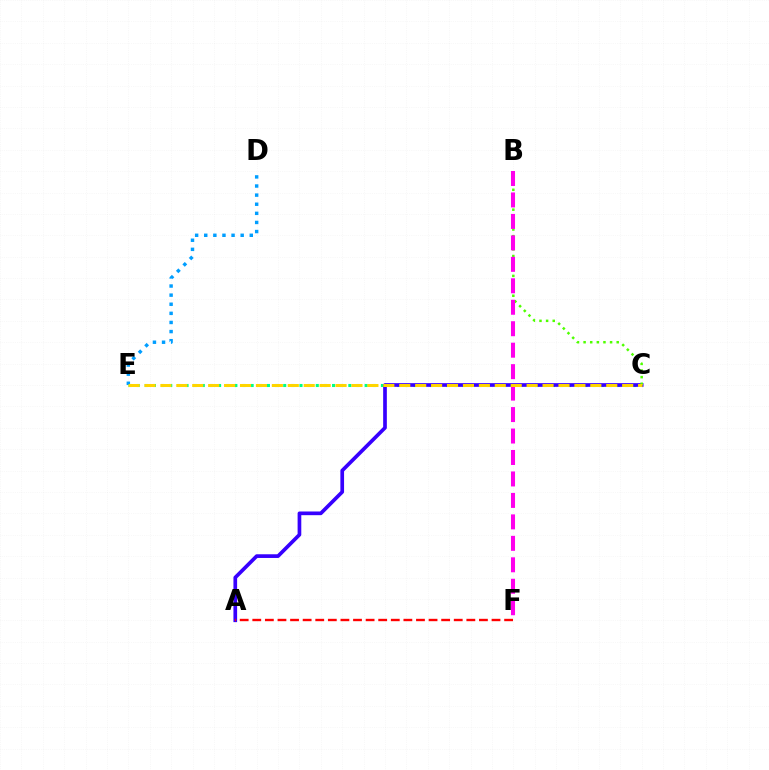{('C', 'E'): [{'color': '#00ff86', 'line_style': 'dotted', 'thickness': 2.21}, {'color': '#ffd500', 'line_style': 'dashed', 'thickness': 2.16}], ('A', 'C'): [{'color': '#3700ff', 'line_style': 'solid', 'thickness': 2.66}], ('D', 'E'): [{'color': '#009eff', 'line_style': 'dotted', 'thickness': 2.47}], ('B', 'C'): [{'color': '#4fff00', 'line_style': 'dotted', 'thickness': 1.8}], ('B', 'F'): [{'color': '#ff00ed', 'line_style': 'dashed', 'thickness': 2.92}], ('A', 'F'): [{'color': '#ff0000', 'line_style': 'dashed', 'thickness': 1.71}]}